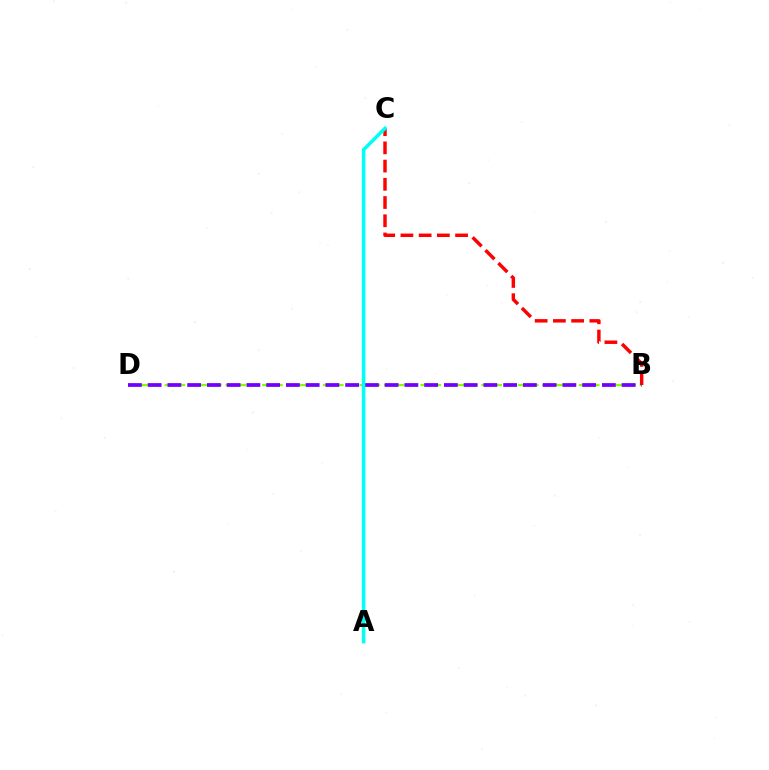{('B', 'D'): [{'color': '#84ff00', 'line_style': 'dashed', 'thickness': 1.66}, {'color': '#7200ff', 'line_style': 'dashed', 'thickness': 2.68}], ('B', 'C'): [{'color': '#ff0000', 'line_style': 'dashed', 'thickness': 2.48}], ('A', 'C'): [{'color': '#00fff6', 'line_style': 'solid', 'thickness': 2.54}]}